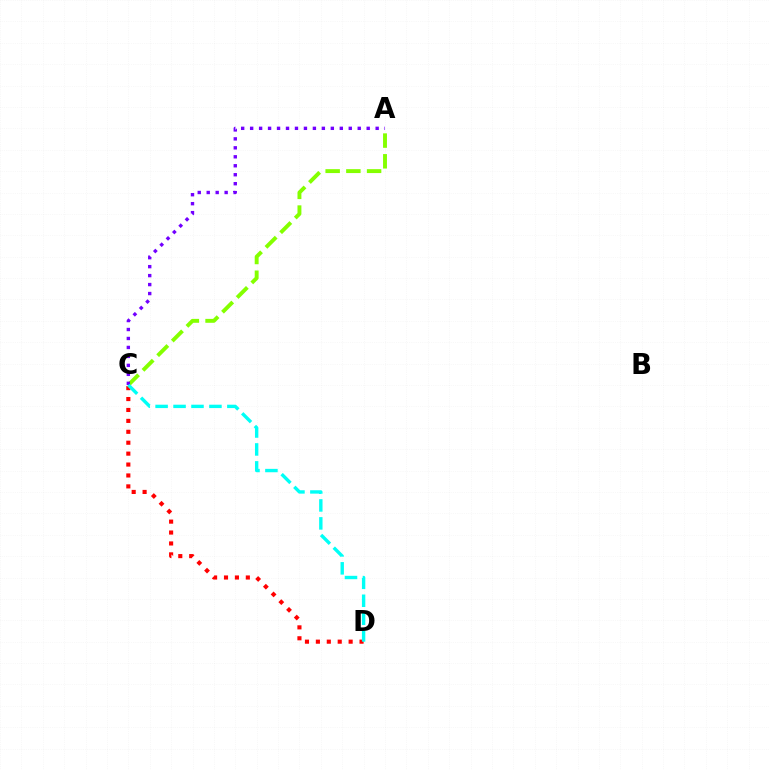{('C', 'D'): [{'color': '#ff0000', 'line_style': 'dotted', 'thickness': 2.97}, {'color': '#00fff6', 'line_style': 'dashed', 'thickness': 2.44}], ('A', 'C'): [{'color': '#84ff00', 'line_style': 'dashed', 'thickness': 2.81}, {'color': '#7200ff', 'line_style': 'dotted', 'thickness': 2.44}]}